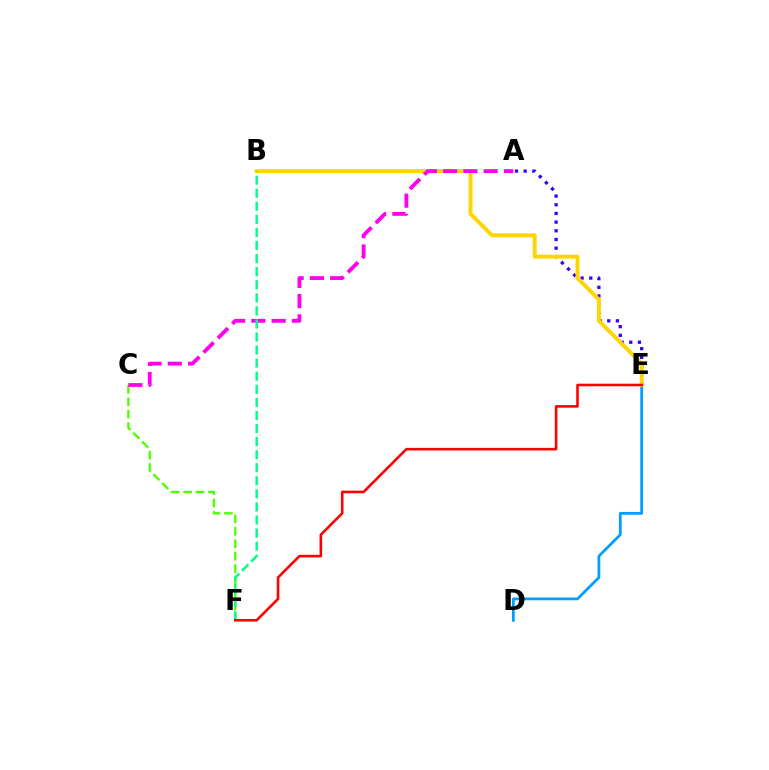{('D', 'E'): [{'color': '#009eff', 'line_style': 'solid', 'thickness': 1.99}], ('A', 'E'): [{'color': '#3700ff', 'line_style': 'dotted', 'thickness': 2.36}], ('B', 'E'): [{'color': '#ffd500', 'line_style': 'solid', 'thickness': 2.83}], ('C', 'F'): [{'color': '#4fff00', 'line_style': 'dashed', 'thickness': 1.69}], ('A', 'C'): [{'color': '#ff00ed', 'line_style': 'dashed', 'thickness': 2.75}], ('B', 'F'): [{'color': '#00ff86', 'line_style': 'dashed', 'thickness': 1.78}], ('E', 'F'): [{'color': '#ff0000', 'line_style': 'solid', 'thickness': 1.86}]}